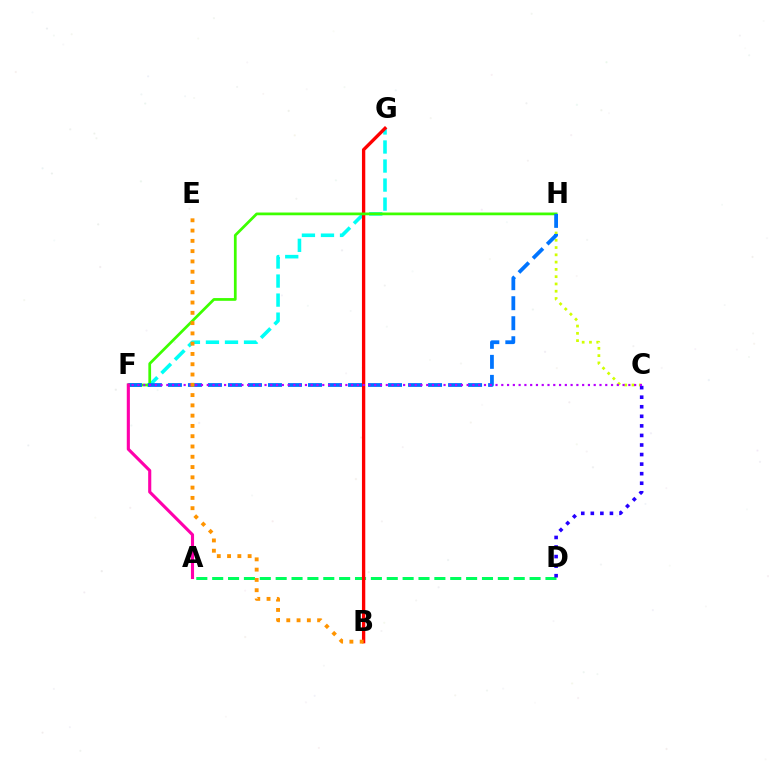{('C', 'H'): [{'color': '#d1ff00', 'line_style': 'dotted', 'thickness': 1.98}], ('A', 'D'): [{'color': '#00ff5c', 'line_style': 'dashed', 'thickness': 2.16}], ('F', 'G'): [{'color': '#00fff6', 'line_style': 'dashed', 'thickness': 2.59}], ('C', 'D'): [{'color': '#2500ff', 'line_style': 'dotted', 'thickness': 2.6}], ('B', 'G'): [{'color': '#ff0000', 'line_style': 'solid', 'thickness': 2.4}], ('F', 'H'): [{'color': '#3dff00', 'line_style': 'solid', 'thickness': 1.97}, {'color': '#0074ff', 'line_style': 'dashed', 'thickness': 2.72}], ('C', 'F'): [{'color': '#b900ff', 'line_style': 'dotted', 'thickness': 1.57}], ('A', 'F'): [{'color': '#ff00ac', 'line_style': 'solid', 'thickness': 2.24}], ('B', 'E'): [{'color': '#ff9400', 'line_style': 'dotted', 'thickness': 2.79}]}